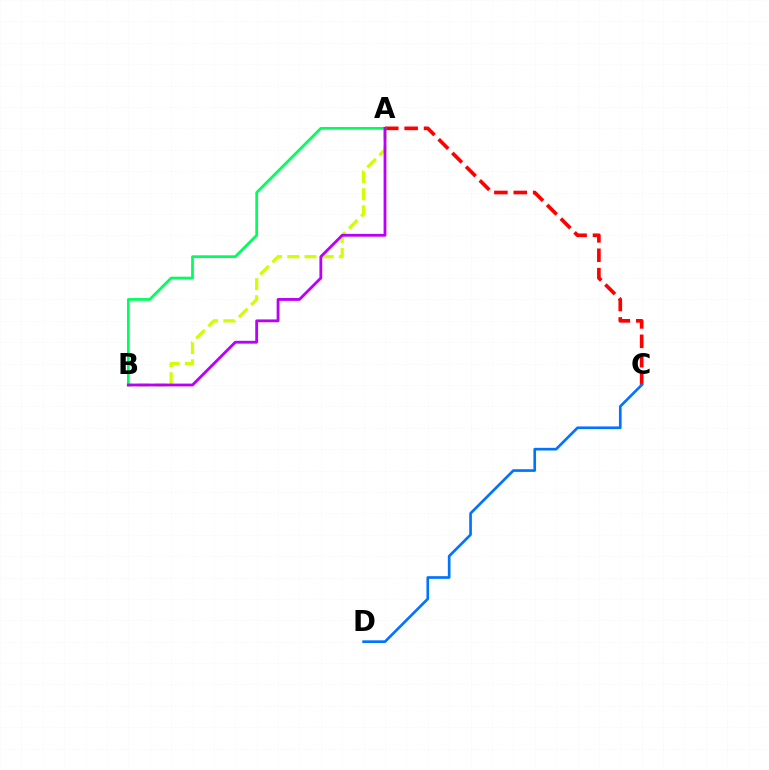{('A', 'B'): [{'color': '#d1ff00', 'line_style': 'dashed', 'thickness': 2.33}, {'color': '#00ff5c', 'line_style': 'solid', 'thickness': 1.97}, {'color': '#b900ff', 'line_style': 'solid', 'thickness': 2.03}], ('A', 'C'): [{'color': '#ff0000', 'line_style': 'dashed', 'thickness': 2.63}], ('C', 'D'): [{'color': '#0074ff', 'line_style': 'solid', 'thickness': 1.92}]}